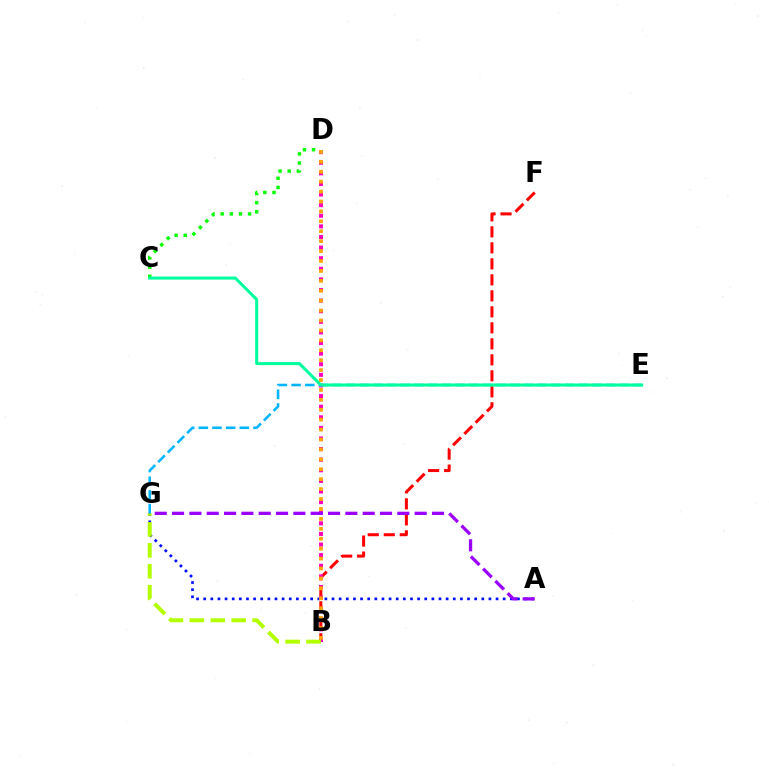{('A', 'G'): [{'color': '#0010ff', 'line_style': 'dotted', 'thickness': 1.94}, {'color': '#9b00ff', 'line_style': 'dashed', 'thickness': 2.35}], ('B', 'F'): [{'color': '#ff0000', 'line_style': 'dashed', 'thickness': 2.17}], ('B', 'D'): [{'color': '#ff00bd', 'line_style': 'dotted', 'thickness': 2.88}, {'color': '#ffa500', 'line_style': 'dotted', 'thickness': 2.7}], ('C', 'D'): [{'color': '#08ff00', 'line_style': 'dotted', 'thickness': 2.49}], ('B', 'G'): [{'color': '#b3ff00', 'line_style': 'dashed', 'thickness': 2.84}], ('E', 'G'): [{'color': '#00b5ff', 'line_style': 'dashed', 'thickness': 1.86}], ('C', 'E'): [{'color': '#00ff9d', 'line_style': 'solid', 'thickness': 2.2}]}